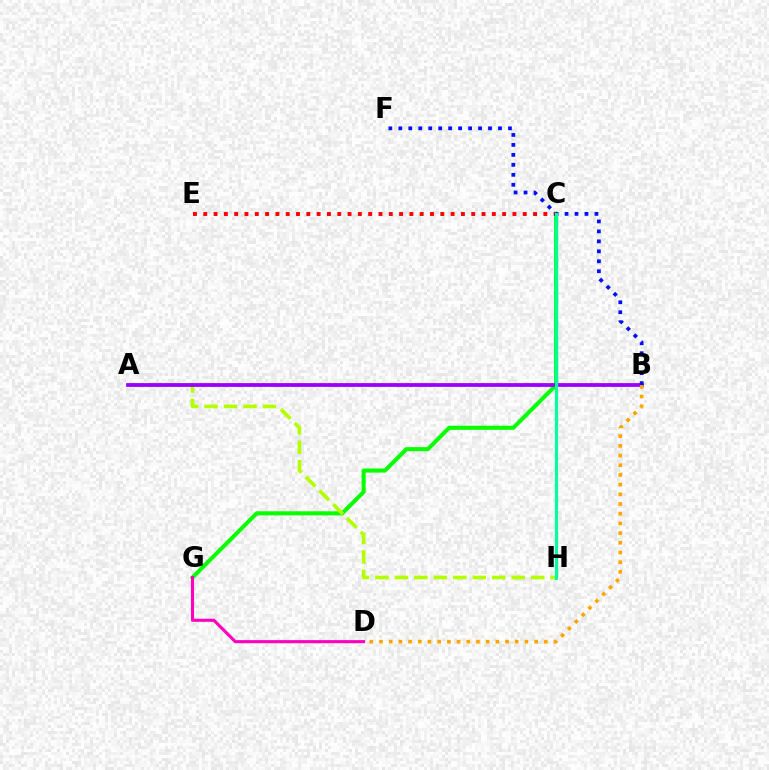{('A', 'B'): [{'color': '#00b5ff', 'line_style': 'solid', 'thickness': 1.51}, {'color': '#9b00ff', 'line_style': 'solid', 'thickness': 2.71}], ('C', 'G'): [{'color': '#08ff00', 'line_style': 'solid', 'thickness': 2.94}], ('D', 'G'): [{'color': '#ff00bd', 'line_style': 'solid', 'thickness': 2.22}], ('A', 'H'): [{'color': '#b3ff00', 'line_style': 'dashed', 'thickness': 2.64}], ('C', 'E'): [{'color': '#ff0000', 'line_style': 'dotted', 'thickness': 2.8}], ('B', 'F'): [{'color': '#0010ff', 'line_style': 'dotted', 'thickness': 2.71}], ('B', 'D'): [{'color': '#ffa500', 'line_style': 'dotted', 'thickness': 2.63}], ('C', 'H'): [{'color': '#00ff9d', 'line_style': 'solid', 'thickness': 2.28}]}